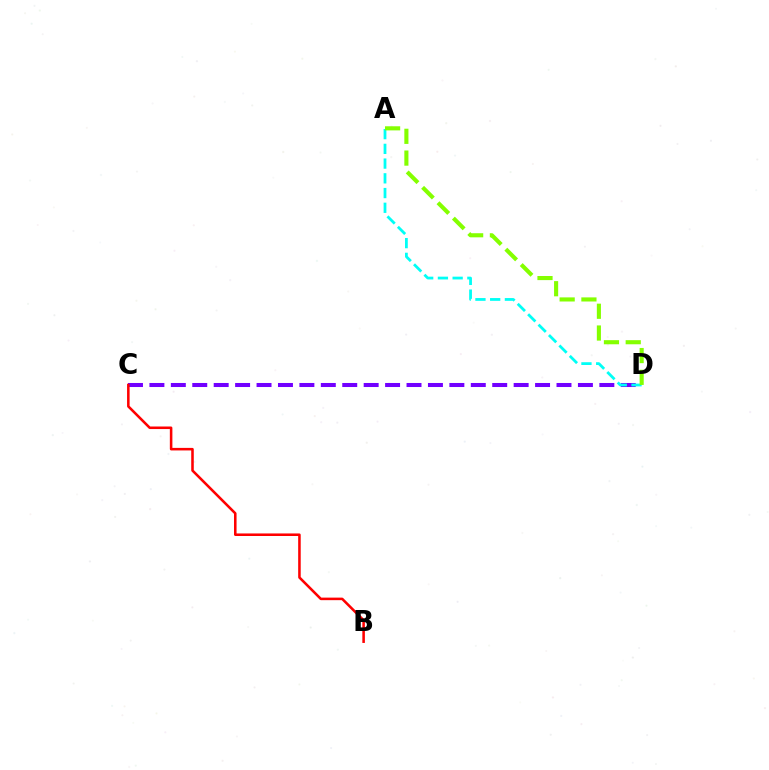{('C', 'D'): [{'color': '#7200ff', 'line_style': 'dashed', 'thickness': 2.91}], ('A', 'D'): [{'color': '#00fff6', 'line_style': 'dashed', 'thickness': 2.0}, {'color': '#84ff00', 'line_style': 'dashed', 'thickness': 2.96}], ('B', 'C'): [{'color': '#ff0000', 'line_style': 'solid', 'thickness': 1.84}]}